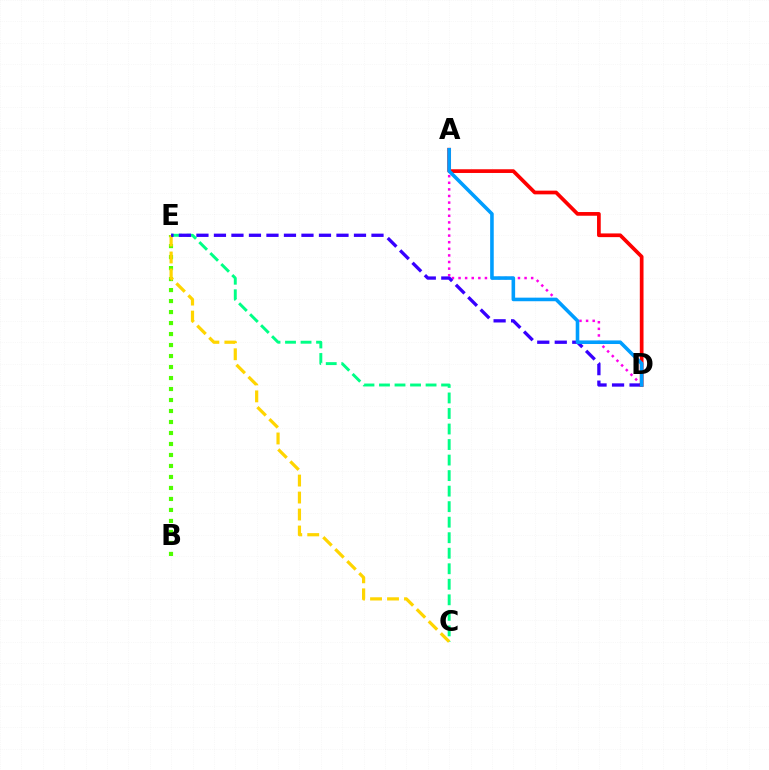{('C', 'E'): [{'color': '#00ff86', 'line_style': 'dashed', 'thickness': 2.11}, {'color': '#ffd500', 'line_style': 'dashed', 'thickness': 2.31}], ('B', 'E'): [{'color': '#4fff00', 'line_style': 'dotted', 'thickness': 2.99}], ('A', 'D'): [{'color': '#ff00ed', 'line_style': 'dotted', 'thickness': 1.79}, {'color': '#ff0000', 'line_style': 'solid', 'thickness': 2.67}, {'color': '#009eff', 'line_style': 'solid', 'thickness': 2.58}], ('D', 'E'): [{'color': '#3700ff', 'line_style': 'dashed', 'thickness': 2.38}]}